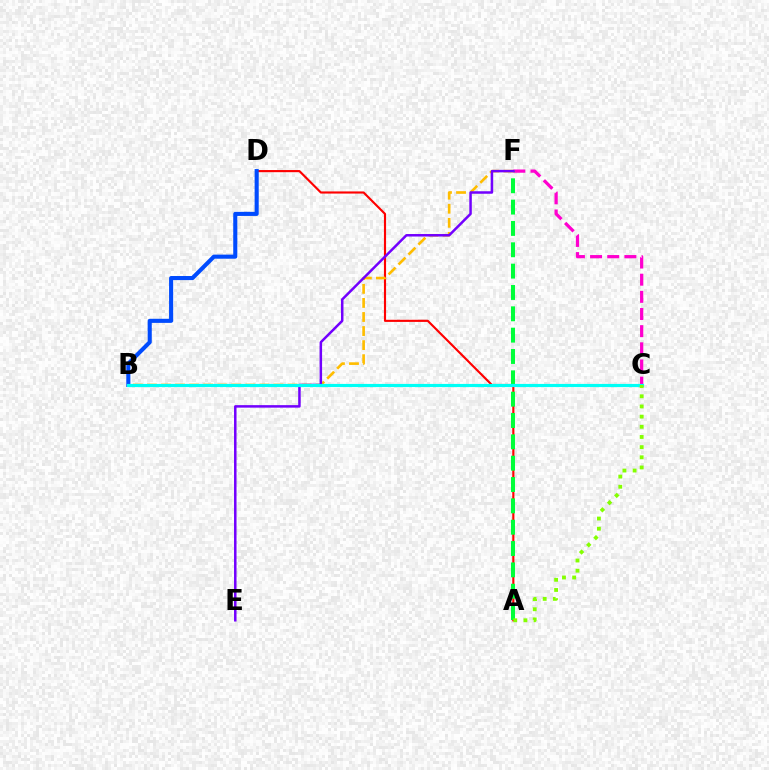{('C', 'F'): [{'color': '#ff00cf', 'line_style': 'dashed', 'thickness': 2.33}], ('A', 'D'): [{'color': '#ff0000', 'line_style': 'solid', 'thickness': 1.54}], ('B', 'F'): [{'color': '#ffbd00', 'line_style': 'dashed', 'thickness': 1.91}], ('A', 'F'): [{'color': '#00ff39', 'line_style': 'dashed', 'thickness': 2.9}], ('B', 'D'): [{'color': '#004bff', 'line_style': 'solid', 'thickness': 2.94}], ('E', 'F'): [{'color': '#7200ff', 'line_style': 'solid', 'thickness': 1.8}], ('B', 'C'): [{'color': '#00fff6', 'line_style': 'solid', 'thickness': 2.28}], ('A', 'C'): [{'color': '#84ff00', 'line_style': 'dotted', 'thickness': 2.76}]}